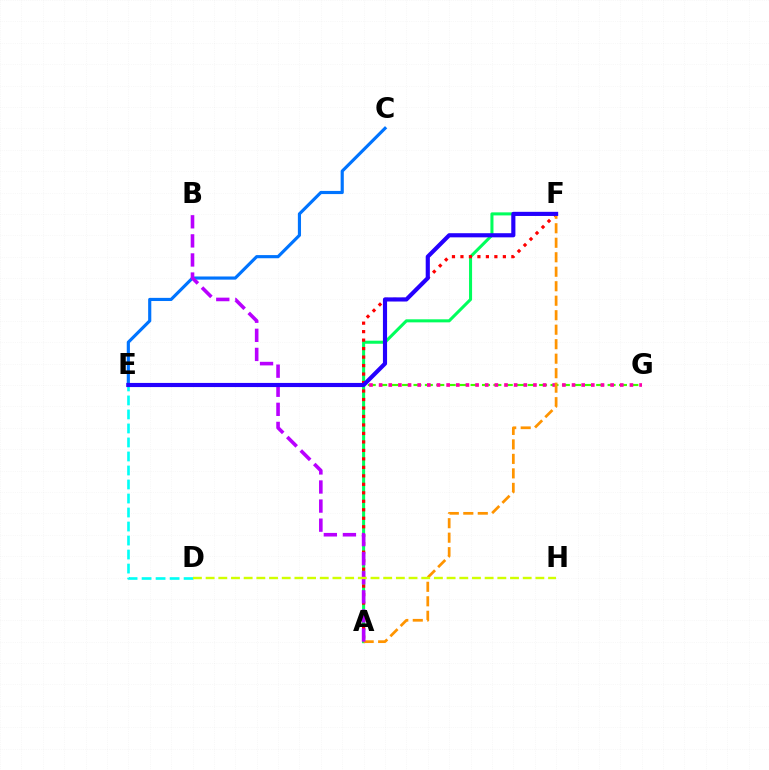{('A', 'F'): [{'color': '#00ff5c', 'line_style': 'solid', 'thickness': 2.2}, {'color': '#ff0000', 'line_style': 'dotted', 'thickness': 2.3}, {'color': '#ff9400', 'line_style': 'dashed', 'thickness': 1.97}], ('E', 'G'): [{'color': '#3dff00', 'line_style': 'dashed', 'thickness': 1.55}, {'color': '#ff00ac', 'line_style': 'dotted', 'thickness': 2.62}], ('C', 'E'): [{'color': '#0074ff', 'line_style': 'solid', 'thickness': 2.27}], ('D', 'E'): [{'color': '#00fff6', 'line_style': 'dashed', 'thickness': 1.9}], ('A', 'B'): [{'color': '#b900ff', 'line_style': 'dashed', 'thickness': 2.59}], ('E', 'F'): [{'color': '#2500ff', 'line_style': 'solid', 'thickness': 2.98}], ('D', 'H'): [{'color': '#d1ff00', 'line_style': 'dashed', 'thickness': 1.72}]}